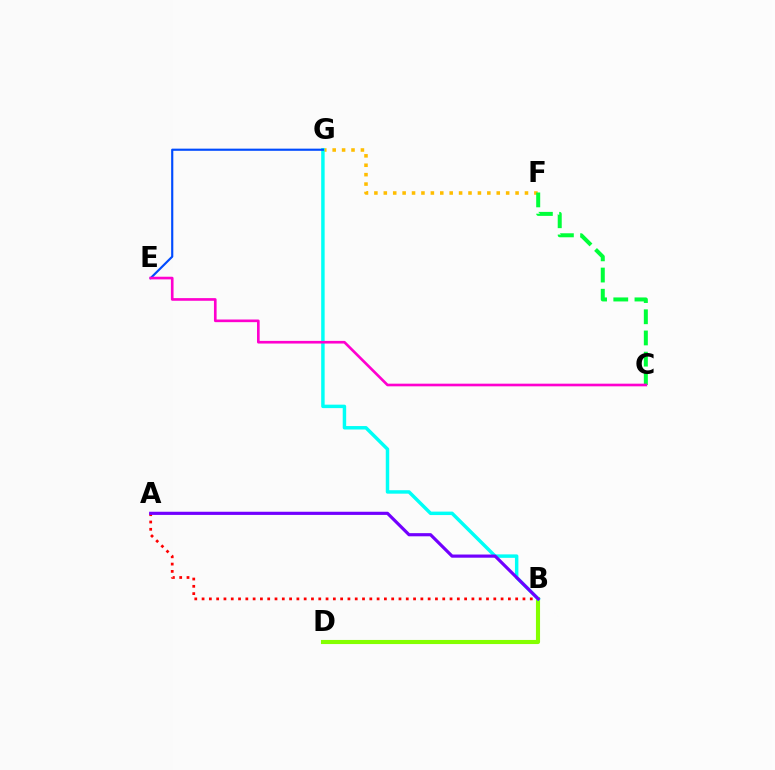{('B', 'D'): [{'color': '#84ff00', 'line_style': 'solid', 'thickness': 2.96}], ('A', 'B'): [{'color': '#ff0000', 'line_style': 'dotted', 'thickness': 1.98}, {'color': '#7200ff', 'line_style': 'solid', 'thickness': 2.28}], ('F', 'G'): [{'color': '#ffbd00', 'line_style': 'dotted', 'thickness': 2.56}], ('B', 'G'): [{'color': '#00fff6', 'line_style': 'solid', 'thickness': 2.49}], ('E', 'G'): [{'color': '#004bff', 'line_style': 'solid', 'thickness': 1.55}], ('C', 'F'): [{'color': '#00ff39', 'line_style': 'dashed', 'thickness': 2.88}], ('C', 'E'): [{'color': '#ff00cf', 'line_style': 'solid', 'thickness': 1.91}]}